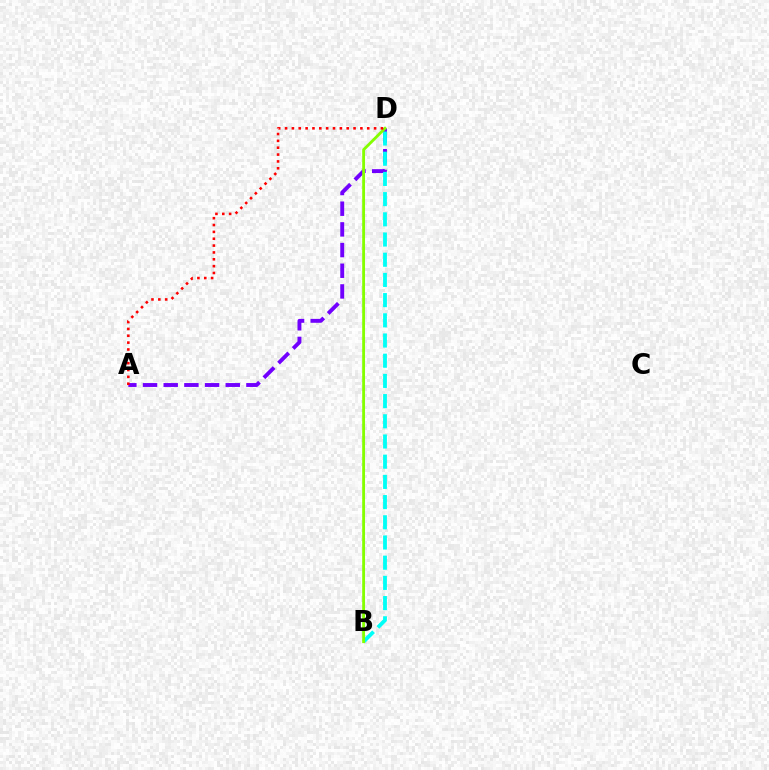{('A', 'D'): [{'color': '#7200ff', 'line_style': 'dashed', 'thickness': 2.81}, {'color': '#ff0000', 'line_style': 'dotted', 'thickness': 1.86}], ('B', 'D'): [{'color': '#00fff6', 'line_style': 'dashed', 'thickness': 2.74}, {'color': '#84ff00', 'line_style': 'solid', 'thickness': 2.03}]}